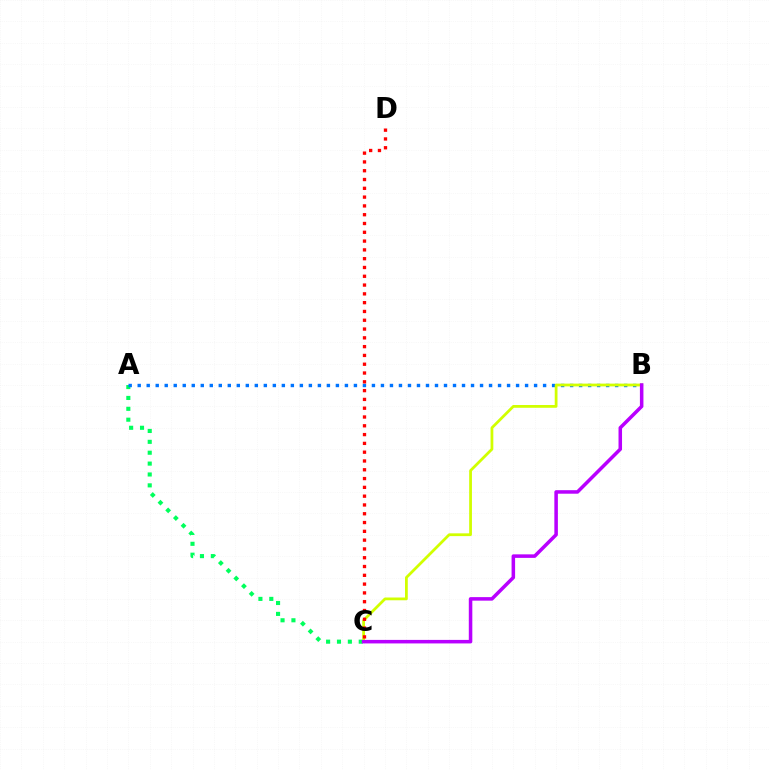{('A', 'C'): [{'color': '#00ff5c', 'line_style': 'dotted', 'thickness': 2.96}], ('A', 'B'): [{'color': '#0074ff', 'line_style': 'dotted', 'thickness': 2.45}], ('B', 'C'): [{'color': '#d1ff00', 'line_style': 'solid', 'thickness': 1.99}, {'color': '#b900ff', 'line_style': 'solid', 'thickness': 2.54}], ('C', 'D'): [{'color': '#ff0000', 'line_style': 'dotted', 'thickness': 2.39}]}